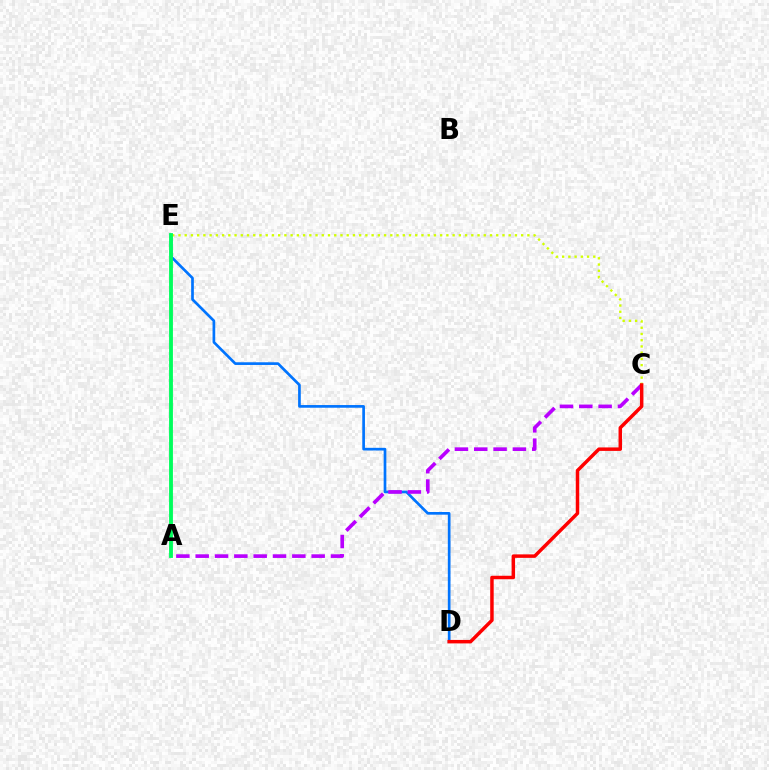{('D', 'E'): [{'color': '#0074ff', 'line_style': 'solid', 'thickness': 1.93}], ('C', 'E'): [{'color': '#d1ff00', 'line_style': 'dotted', 'thickness': 1.69}], ('A', 'C'): [{'color': '#b900ff', 'line_style': 'dashed', 'thickness': 2.63}], ('C', 'D'): [{'color': '#ff0000', 'line_style': 'solid', 'thickness': 2.5}], ('A', 'E'): [{'color': '#00ff5c', 'line_style': 'solid', 'thickness': 2.77}]}